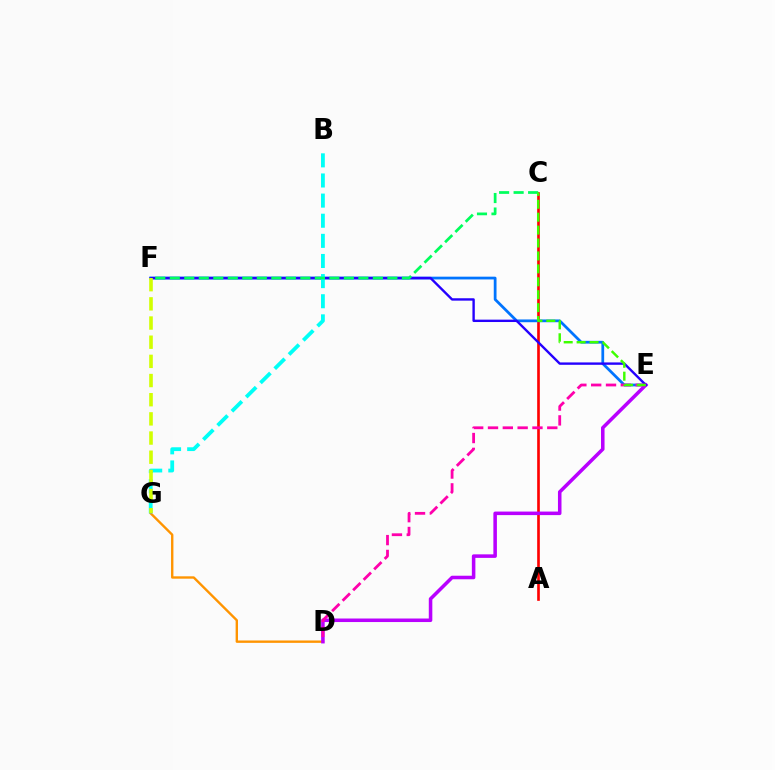{('A', 'C'): [{'color': '#ff0000', 'line_style': 'solid', 'thickness': 1.91}], ('D', 'G'): [{'color': '#ff9400', 'line_style': 'solid', 'thickness': 1.71}], ('E', 'F'): [{'color': '#0074ff', 'line_style': 'solid', 'thickness': 1.99}, {'color': '#2500ff', 'line_style': 'solid', 'thickness': 1.71}], ('D', 'E'): [{'color': '#b900ff', 'line_style': 'solid', 'thickness': 2.55}, {'color': '#ff00ac', 'line_style': 'dashed', 'thickness': 2.01}], ('B', 'G'): [{'color': '#00fff6', 'line_style': 'dashed', 'thickness': 2.73}], ('C', 'F'): [{'color': '#00ff5c', 'line_style': 'dashed', 'thickness': 1.97}], ('F', 'G'): [{'color': '#d1ff00', 'line_style': 'dashed', 'thickness': 2.6}], ('C', 'E'): [{'color': '#3dff00', 'line_style': 'dashed', 'thickness': 1.75}]}